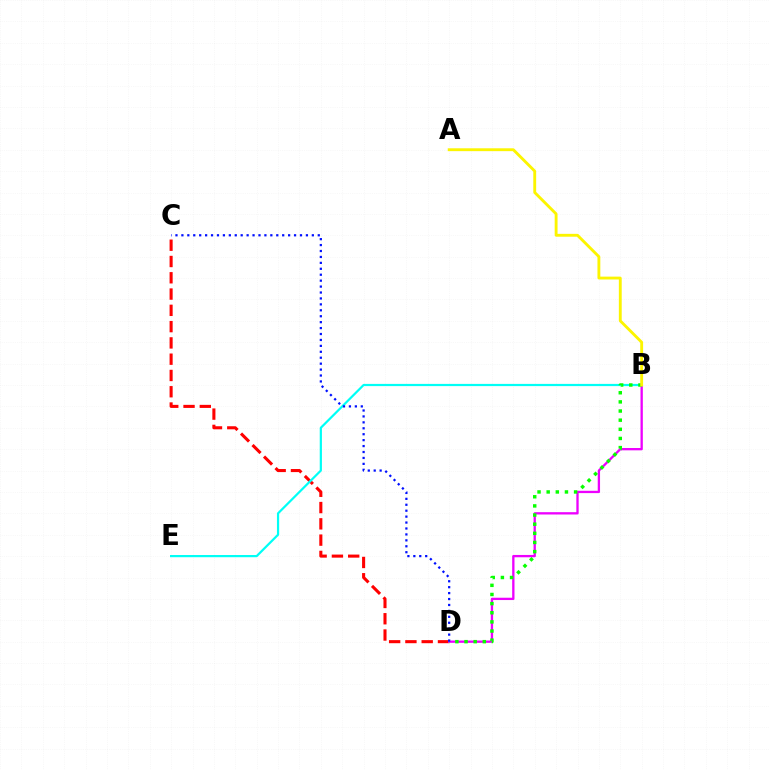{('C', 'D'): [{'color': '#ff0000', 'line_style': 'dashed', 'thickness': 2.21}, {'color': '#0010ff', 'line_style': 'dotted', 'thickness': 1.61}], ('B', 'D'): [{'color': '#ee00ff', 'line_style': 'solid', 'thickness': 1.67}, {'color': '#08ff00', 'line_style': 'dotted', 'thickness': 2.48}], ('B', 'E'): [{'color': '#00fff6', 'line_style': 'solid', 'thickness': 1.59}], ('A', 'B'): [{'color': '#fcf500', 'line_style': 'solid', 'thickness': 2.06}]}